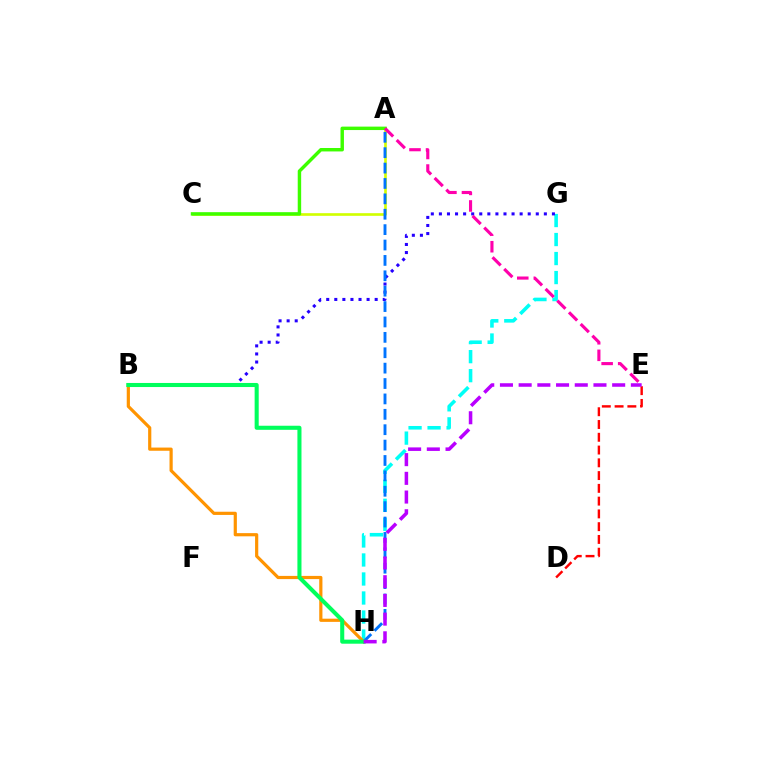{('A', 'C'): [{'color': '#d1ff00', 'line_style': 'solid', 'thickness': 1.91}, {'color': '#3dff00', 'line_style': 'solid', 'thickness': 2.47}], ('G', 'H'): [{'color': '#00fff6', 'line_style': 'dashed', 'thickness': 2.58}], ('B', 'G'): [{'color': '#2500ff', 'line_style': 'dotted', 'thickness': 2.19}], ('B', 'H'): [{'color': '#ff9400', 'line_style': 'solid', 'thickness': 2.3}, {'color': '#00ff5c', 'line_style': 'solid', 'thickness': 2.93}], ('A', 'H'): [{'color': '#0074ff', 'line_style': 'dashed', 'thickness': 2.09}], ('A', 'E'): [{'color': '#ff00ac', 'line_style': 'dashed', 'thickness': 2.25}], ('D', 'E'): [{'color': '#ff0000', 'line_style': 'dashed', 'thickness': 1.73}], ('E', 'H'): [{'color': '#b900ff', 'line_style': 'dashed', 'thickness': 2.54}]}